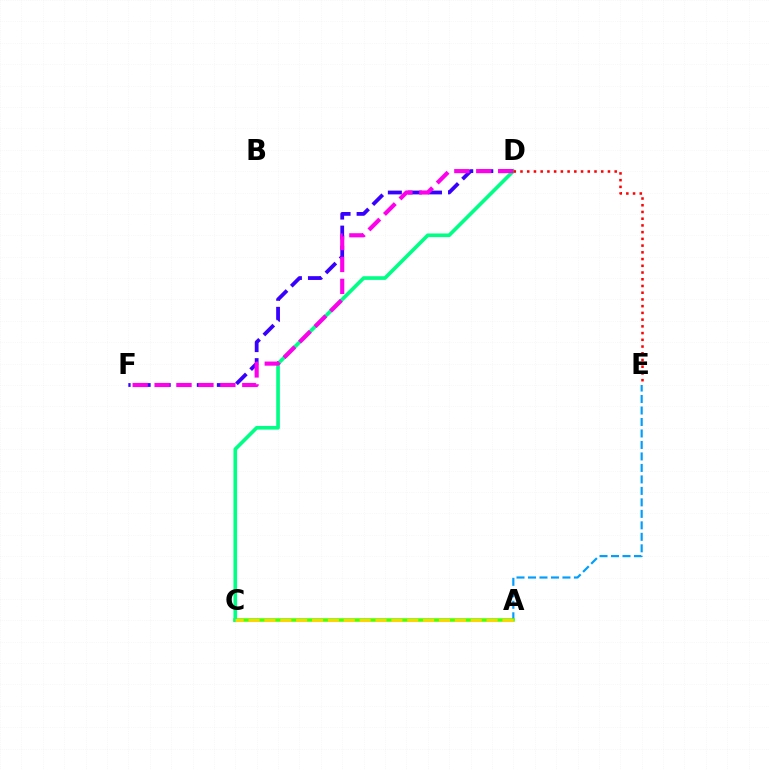{('D', 'F'): [{'color': '#3700ff', 'line_style': 'dashed', 'thickness': 2.72}, {'color': '#ff00ed', 'line_style': 'dashed', 'thickness': 2.98}], ('A', 'E'): [{'color': '#009eff', 'line_style': 'dashed', 'thickness': 1.56}], ('A', 'C'): [{'color': '#4fff00', 'line_style': 'solid', 'thickness': 2.57}, {'color': '#ffd500', 'line_style': 'dashed', 'thickness': 2.16}], ('C', 'D'): [{'color': '#00ff86', 'line_style': 'solid', 'thickness': 2.63}], ('D', 'E'): [{'color': '#ff0000', 'line_style': 'dotted', 'thickness': 1.83}]}